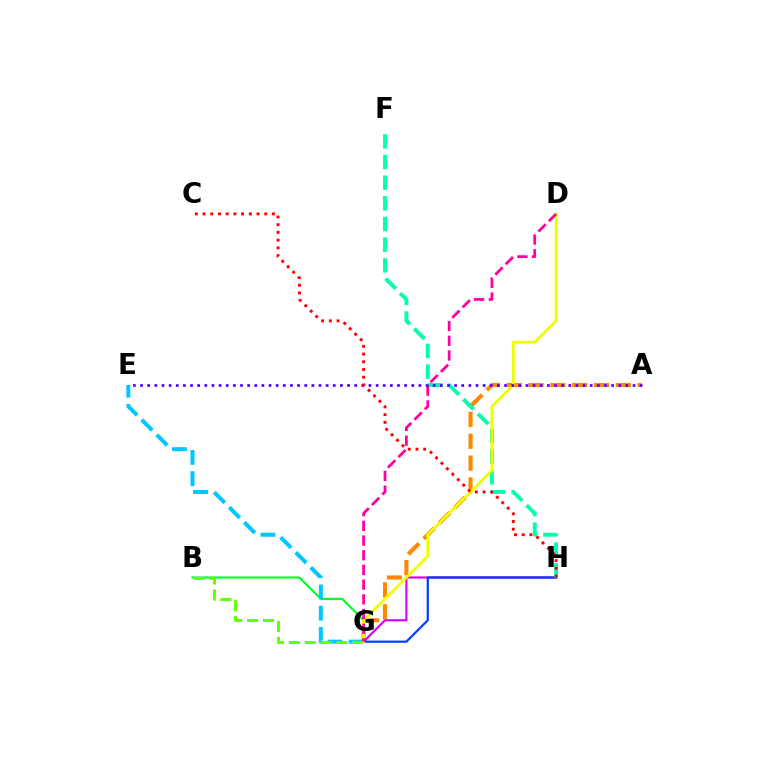{('A', 'G'): [{'color': '#ff8800', 'line_style': 'dashed', 'thickness': 2.97}], ('B', 'G'): [{'color': '#00ff27', 'line_style': 'solid', 'thickness': 1.53}, {'color': '#66ff00', 'line_style': 'dashed', 'thickness': 2.16}], ('G', 'H'): [{'color': '#d600ff', 'line_style': 'solid', 'thickness': 1.55}, {'color': '#003fff', 'line_style': 'solid', 'thickness': 1.59}], ('F', 'H'): [{'color': '#00ffaf', 'line_style': 'dashed', 'thickness': 2.81}], ('E', 'G'): [{'color': '#00c7ff', 'line_style': 'dashed', 'thickness': 2.89}], ('D', 'G'): [{'color': '#eeff00', 'line_style': 'solid', 'thickness': 2.01}, {'color': '#ff00a0', 'line_style': 'dashed', 'thickness': 2.0}], ('A', 'E'): [{'color': '#4f00ff', 'line_style': 'dotted', 'thickness': 1.94}], ('C', 'H'): [{'color': '#ff0000', 'line_style': 'dotted', 'thickness': 2.1}]}